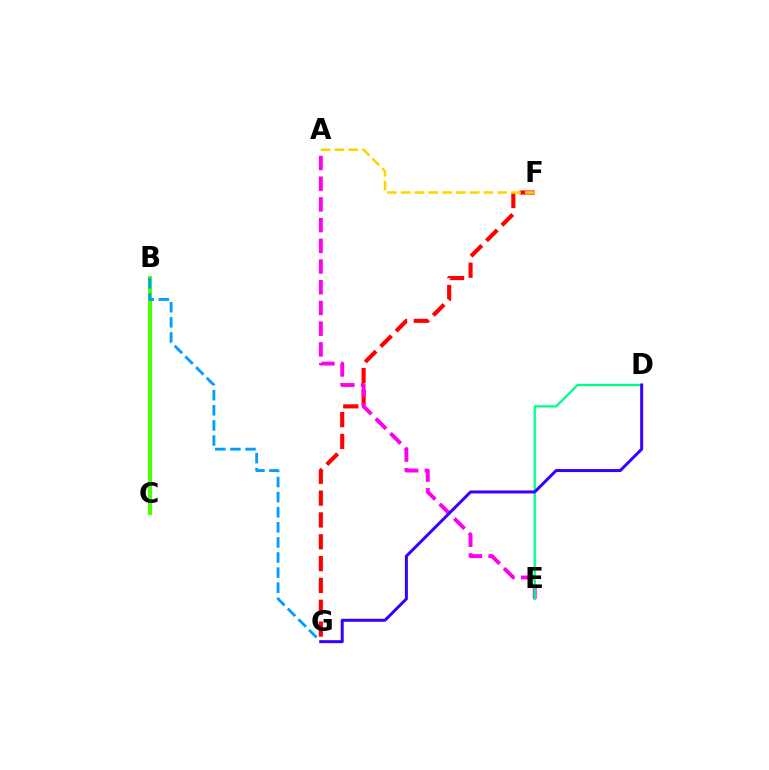{('B', 'C'): [{'color': '#4fff00', 'line_style': 'solid', 'thickness': 2.92}], ('F', 'G'): [{'color': '#ff0000', 'line_style': 'dashed', 'thickness': 2.97}], ('B', 'G'): [{'color': '#009eff', 'line_style': 'dashed', 'thickness': 2.05}], ('A', 'E'): [{'color': '#ff00ed', 'line_style': 'dashed', 'thickness': 2.81}], ('A', 'F'): [{'color': '#ffd500', 'line_style': 'dashed', 'thickness': 1.87}], ('D', 'E'): [{'color': '#00ff86', 'line_style': 'solid', 'thickness': 1.66}], ('D', 'G'): [{'color': '#3700ff', 'line_style': 'solid', 'thickness': 2.16}]}